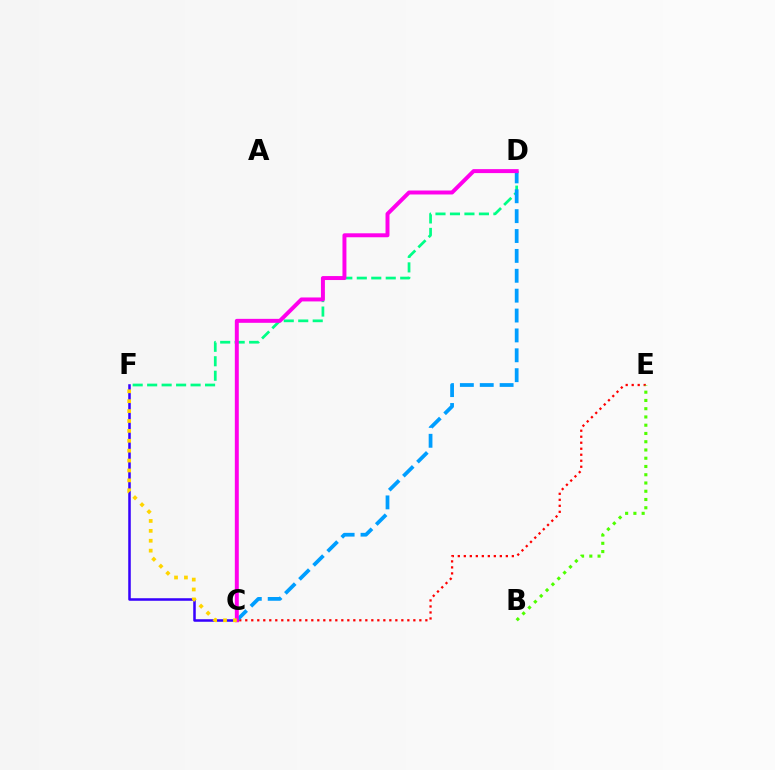{('D', 'F'): [{'color': '#00ff86', 'line_style': 'dashed', 'thickness': 1.97}], ('C', 'E'): [{'color': '#ff0000', 'line_style': 'dotted', 'thickness': 1.63}], ('C', 'D'): [{'color': '#009eff', 'line_style': 'dashed', 'thickness': 2.7}, {'color': '#ff00ed', 'line_style': 'solid', 'thickness': 2.85}], ('C', 'F'): [{'color': '#3700ff', 'line_style': 'solid', 'thickness': 1.82}, {'color': '#ffd500', 'line_style': 'dotted', 'thickness': 2.69}], ('B', 'E'): [{'color': '#4fff00', 'line_style': 'dotted', 'thickness': 2.24}]}